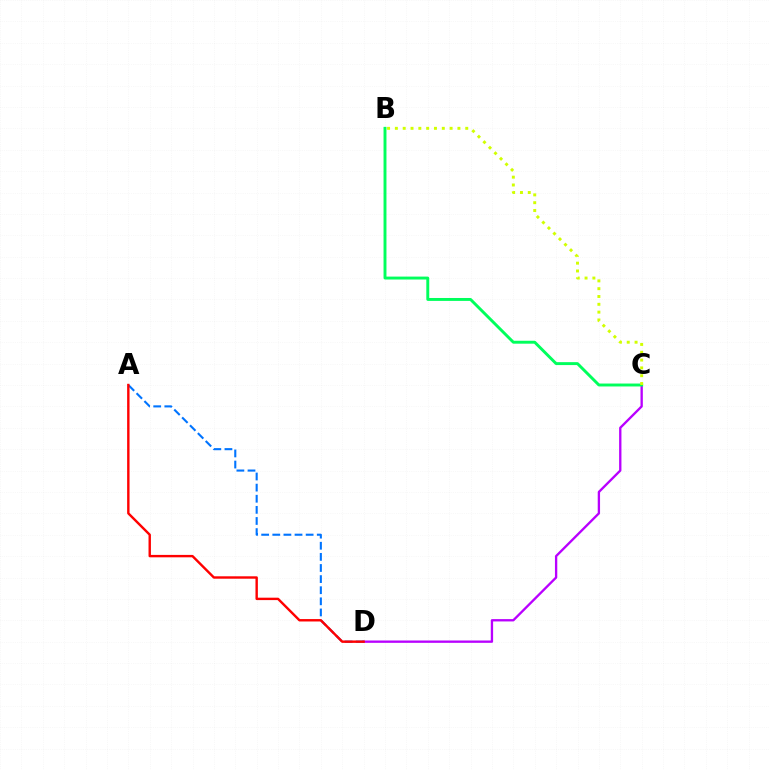{('C', 'D'): [{'color': '#b900ff', 'line_style': 'solid', 'thickness': 1.68}], ('B', 'C'): [{'color': '#00ff5c', 'line_style': 'solid', 'thickness': 2.11}, {'color': '#d1ff00', 'line_style': 'dotted', 'thickness': 2.12}], ('A', 'D'): [{'color': '#0074ff', 'line_style': 'dashed', 'thickness': 1.51}, {'color': '#ff0000', 'line_style': 'solid', 'thickness': 1.73}]}